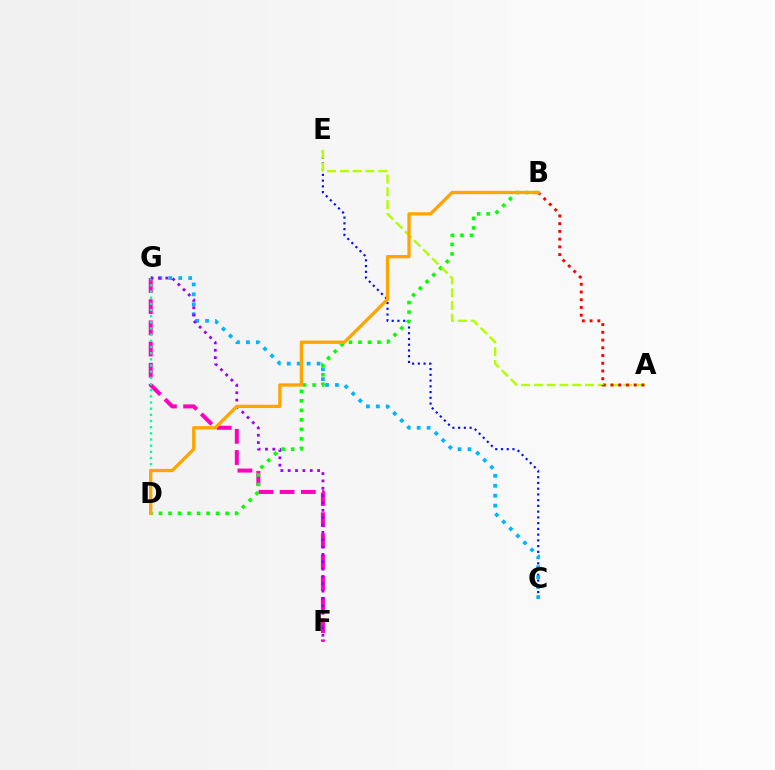{('C', 'E'): [{'color': '#0010ff', 'line_style': 'dotted', 'thickness': 1.56}], ('F', 'G'): [{'color': '#ff00bd', 'line_style': 'dashed', 'thickness': 2.88}, {'color': '#9b00ff', 'line_style': 'dotted', 'thickness': 2.0}], ('B', 'D'): [{'color': '#08ff00', 'line_style': 'dotted', 'thickness': 2.58}, {'color': '#ffa500', 'line_style': 'solid', 'thickness': 2.38}], ('C', 'G'): [{'color': '#00b5ff', 'line_style': 'dotted', 'thickness': 2.7}], ('D', 'G'): [{'color': '#00ff9d', 'line_style': 'dotted', 'thickness': 1.68}], ('A', 'E'): [{'color': '#b3ff00', 'line_style': 'dashed', 'thickness': 1.74}], ('A', 'B'): [{'color': '#ff0000', 'line_style': 'dotted', 'thickness': 2.1}]}